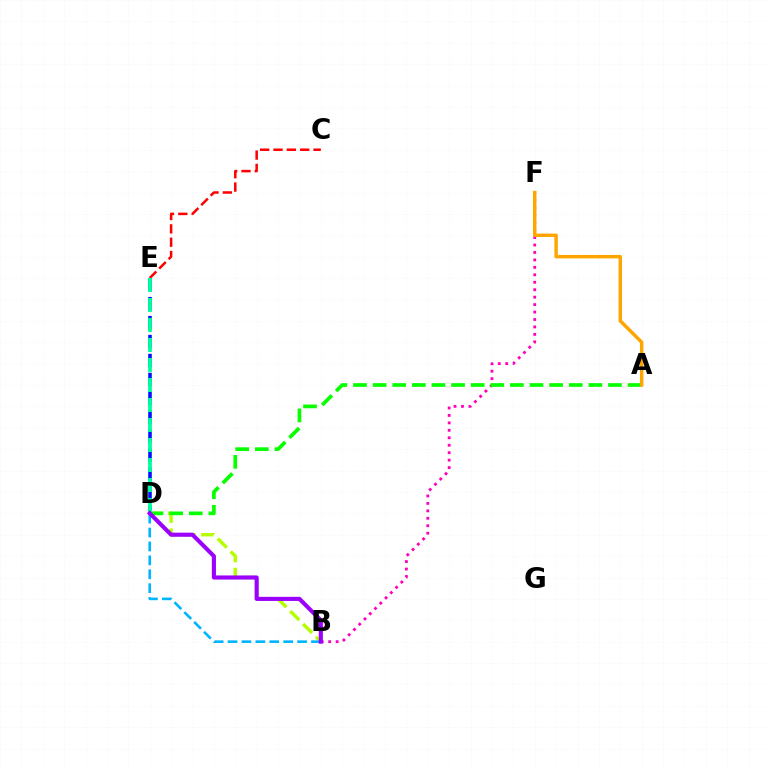{('D', 'E'): [{'color': '#0010ff', 'line_style': 'dashed', 'thickness': 2.57}, {'color': '#00ff9d', 'line_style': 'dashed', 'thickness': 2.72}], ('C', 'E'): [{'color': '#ff0000', 'line_style': 'dashed', 'thickness': 1.81}], ('B', 'D'): [{'color': '#b3ff00', 'line_style': 'dashed', 'thickness': 2.47}, {'color': '#00b5ff', 'line_style': 'dashed', 'thickness': 1.89}, {'color': '#9b00ff', 'line_style': 'solid', 'thickness': 2.96}], ('B', 'F'): [{'color': '#ff00bd', 'line_style': 'dotted', 'thickness': 2.02}], ('A', 'D'): [{'color': '#08ff00', 'line_style': 'dashed', 'thickness': 2.66}], ('A', 'F'): [{'color': '#ffa500', 'line_style': 'solid', 'thickness': 2.49}]}